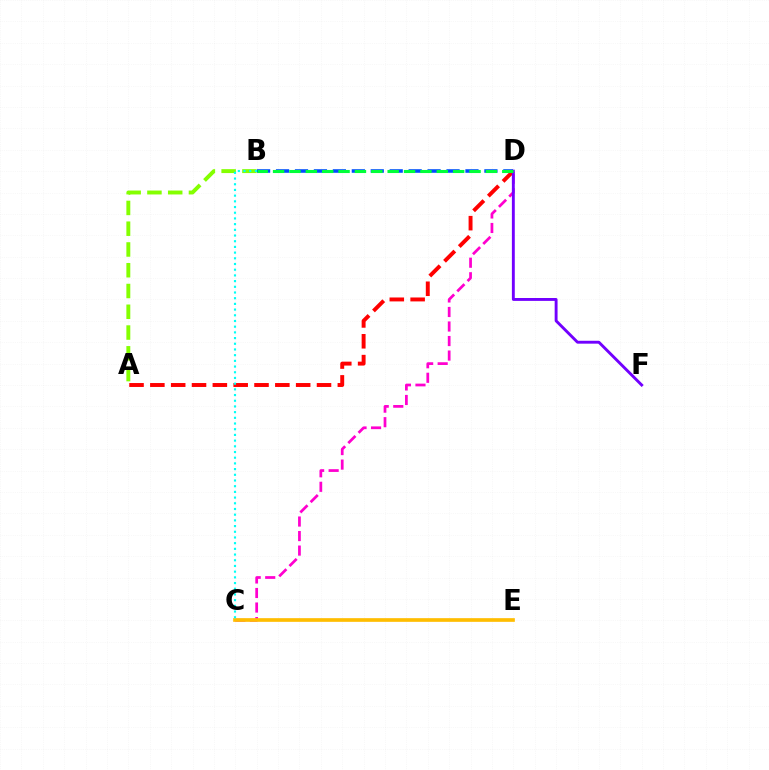{('A', 'B'): [{'color': '#84ff00', 'line_style': 'dashed', 'thickness': 2.82}], ('A', 'D'): [{'color': '#ff0000', 'line_style': 'dashed', 'thickness': 2.83}], ('B', 'D'): [{'color': '#004bff', 'line_style': 'dashed', 'thickness': 2.57}, {'color': '#00ff39', 'line_style': 'dashed', 'thickness': 2.22}], ('C', 'D'): [{'color': '#ff00cf', 'line_style': 'dashed', 'thickness': 1.97}], ('C', 'E'): [{'color': '#ffbd00', 'line_style': 'solid', 'thickness': 2.65}], ('D', 'F'): [{'color': '#7200ff', 'line_style': 'solid', 'thickness': 2.08}], ('B', 'C'): [{'color': '#00fff6', 'line_style': 'dotted', 'thickness': 1.55}]}